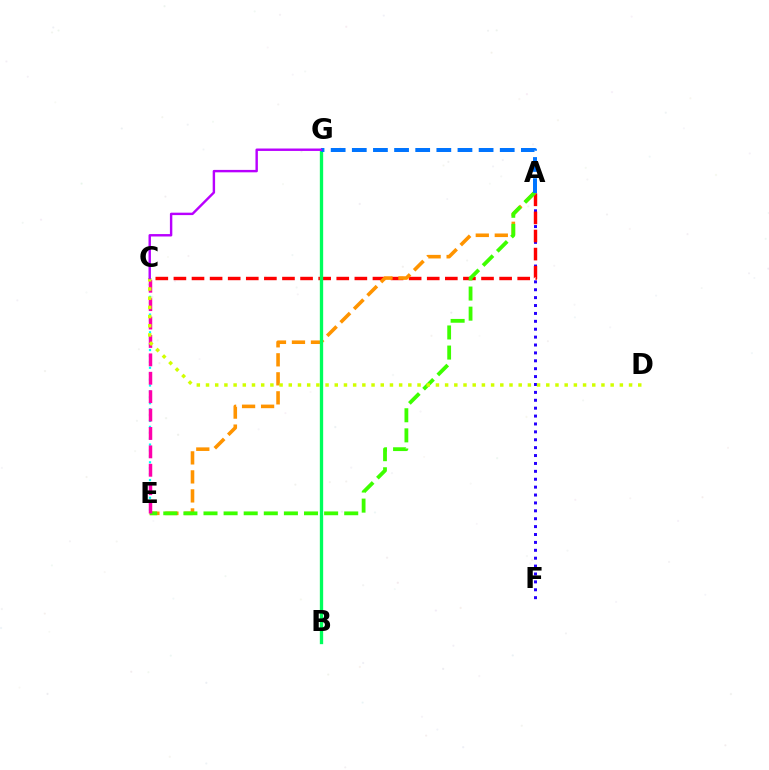{('C', 'E'): [{'color': '#00fff6', 'line_style': 'dotted', 'thickness': 1.61}, {'color': '#ff00ac', 'line_style': 'dashed', 'thickness': 2.5}], ('A', 'F'): [{'color': '#2500ff', 'line_style': 'dotted', 'thickness': 2.15}], ('A', 'C'): [{'color': '#ff0000', 'line_style': 'dashed', 'thickness': 2.46}], ('A', 'E'): [{'color': '#ff9400', 'line_style': 'dashed', 'thickness': 2.58}, {'color': '#3dff00', 'line_style': 'dashed', 'thickness': 2.73}], ('B', 'G'): [{'color': '#00ff5c', 'line_style': 'solid', 'thickness': 2.39}], ('A', 'G'): [{'color': '#0074ff', 'line_style': 'dashed', 'thickness': 2.87}], ('C', 'D'): [{'color': '#d1ff00', 'line_style': 'dotted', 'thickness': 2.5}], ('C', 'G'): [{'color': '#b900ff', 'line_style': 'solid', 'thickness': 1.74}]}